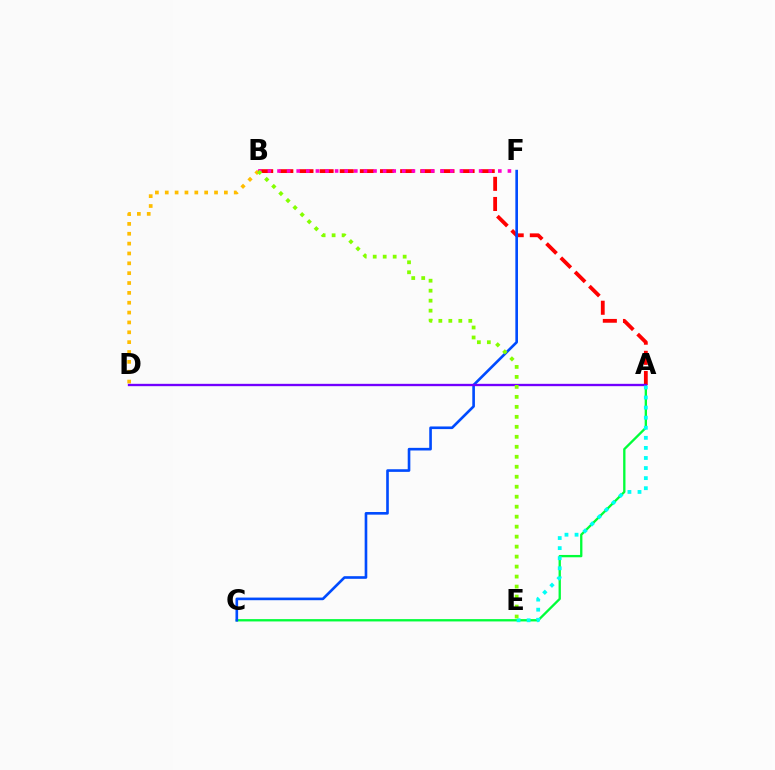{('A', 'C'): [{'color': '#00ff39', 'line_style': 'solid', 'thickness': 1.67}], ('B', 'D'): [{'color': '#ffbd00', 'line_style': 'dotted', 'thickness': 2.68}], ('A', 'B'): [{'color': '#ff0000', 'line_style': 'dashed', 'thickness': 2.74}], ('B', 'F'): [{'color': '#ff00cf', 'line_style': 'dotted', 'thickness': 2.61}], ('C', 'F'): [{'color': '#004bff', 'line_style': 'solid', 'thickness': 1.9}], ('A', 'D'): [{'color': '#7200ff', 'line_style': 'solid', 'thickness': 1.69}], ('A', 'E'): [{'color': '#00fff6', 'line_style': 'dotted', 'thickness': 2.74}], ('B', 'E'): [{'color': '#84ff00', 'line_style': 'dotted', 'thickness': 2.71}]}